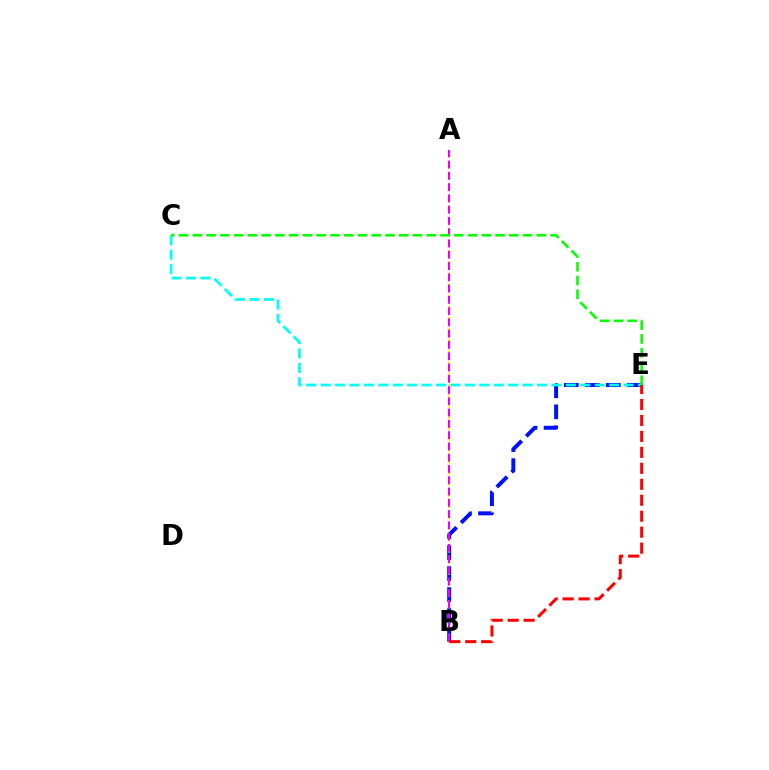{('B', 'E'): [{'color': '#0010ff', 'line_style': 'dashed', 'thickness': 2.85}, {'color': '#ff0000', 'line_style': 'dashed', 'thickness': 2.17}], ('C', 'E'): [{'color': '#00fff6', 'line_style': 'dashed', 'thickness': 1.96}, {'color': '#08ff00', 'line_style': 'dashed', 'thickness': 1.87}], ('A', 'B'): [{'color': '#fcf500', 'line_style': 'dotted', 'thickness': 1.51}, {'color': '#ee00ff', 'line_style': 'dashed', 'thickness': 1.53}]}